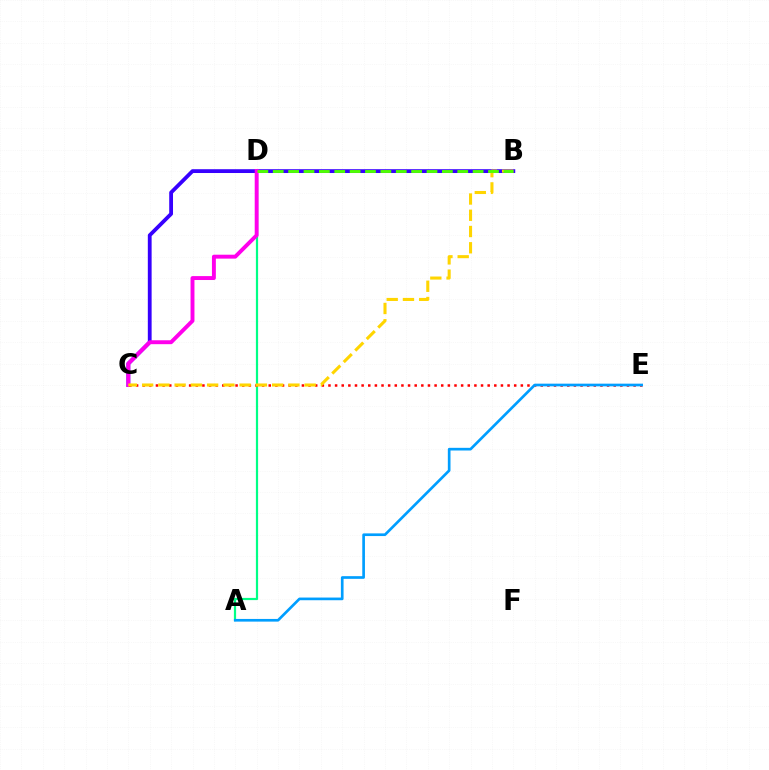{('A', 'D'): [{'color': '#00ff86', 'line_style': 'solid', 'thickness': 1.59}], ('B', 'C'): [{'color': '#3700ff', 'line_style': 'solid', 'thickness': 2.74}, {'color': '#ffd500', 'line_style': 'dashed', 'thickness': 2.21}], ('C', 'D'): [{'color': '#ff00ed', 'line_style': 'solid', 'thickness': 2.82}], ('C', 'E'): [{'color': '#ff0000', 'line_style': 'dotted', 'thickness': 1.8}], ('B', 'D'): [{'color': '#4fff00', 'line_style': 'dashed', 'thickness': 2.09}], ('A', 'E'): [{'color': '#009eff', 'line_style': 'solid', 'thickness': 1.93}]}